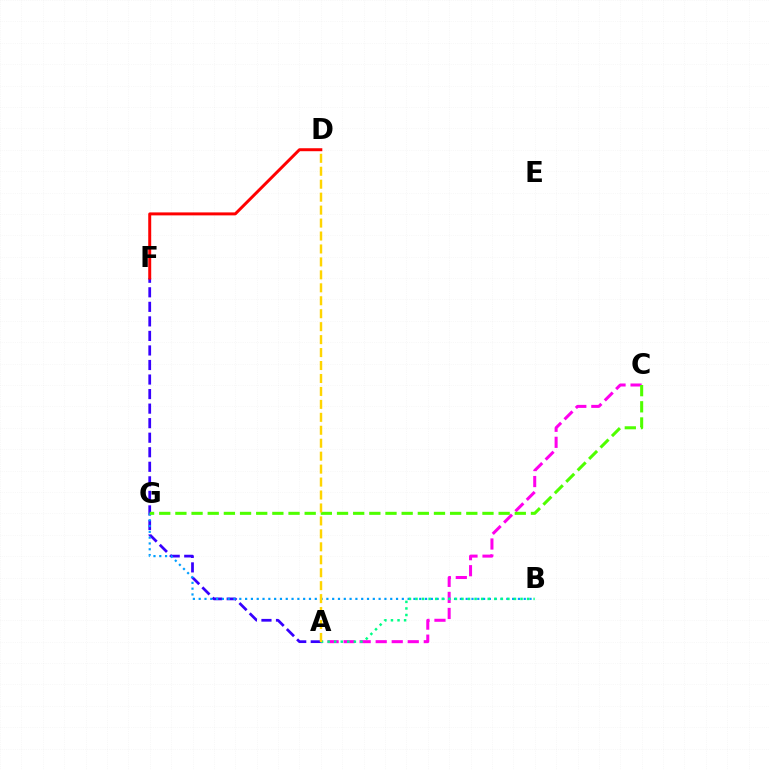{('A', 'C'): [{'color': '#ff00ed', 'line_style': 'dashed', 'thickness': 2.18}], ('A', 'F'): [{'color': '#3700ff', 'line_style': 'dashed', 'thickness': 1.98}], ('D', 'F'): [{'color': '#ff0000', 'line_style': 'solid', 'thickness': 2.14}], ('B', 'G'): [{'color': '#009eff', 'line_style': 'dotted', 'thickness': 1.58}], ('A', 'B'): [{'color': '#00ff86', 'line_style': 'dotted', 'thickness': 1.78}], ('C', 'G'): [{'color': '#4fff00', 'line_style': 'dashed', 'thickness': 2.2}], ('A', 'D'): [{'color': '#ffd500', 'line_style': 'dashed', 'thickness': 1.76}]}